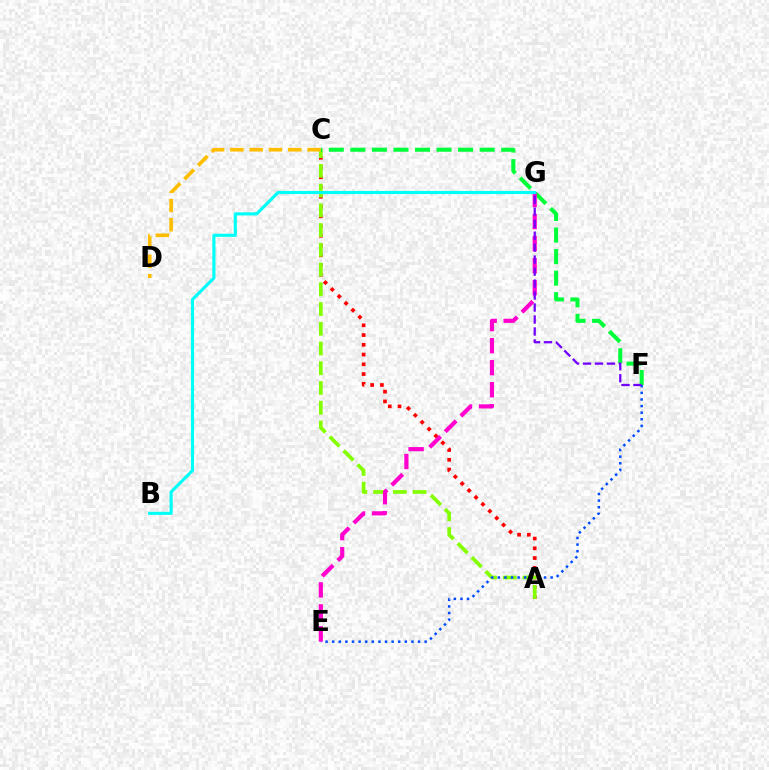{('A', 'C'): [{'color': '#ff0000', 'line_style': 'dotted', 'thickness': 2.65}, {'color': '#84ff00', 'line_style': 'dashed', 'thickness': 2.68}], ('C', 'D'): [{'color': '#ffbd00', 'line_style': 'dashed', 'thickness': 2.62}], ('E', 'F'): [{'color': '#004bff', 'line_style': 'dotted', 'thickness': 1.79}], ('C', 'F'): [{'color': '#00ff39', 'line_style': 'dashed', 'thickness': 2.93}], ('E', 'G'): [{'color': '#ff00cf', 'line_style': 'dashed', 'thickness': 2.99}], ('B', 'G'): [{'color': '#00fff6', 'line_style': 'solid', 'thickness': 2.25}], ('F', 'G'): [{'color': '#7200ff', 'line_style': 'dashed', 'thickness': 1.63}]}